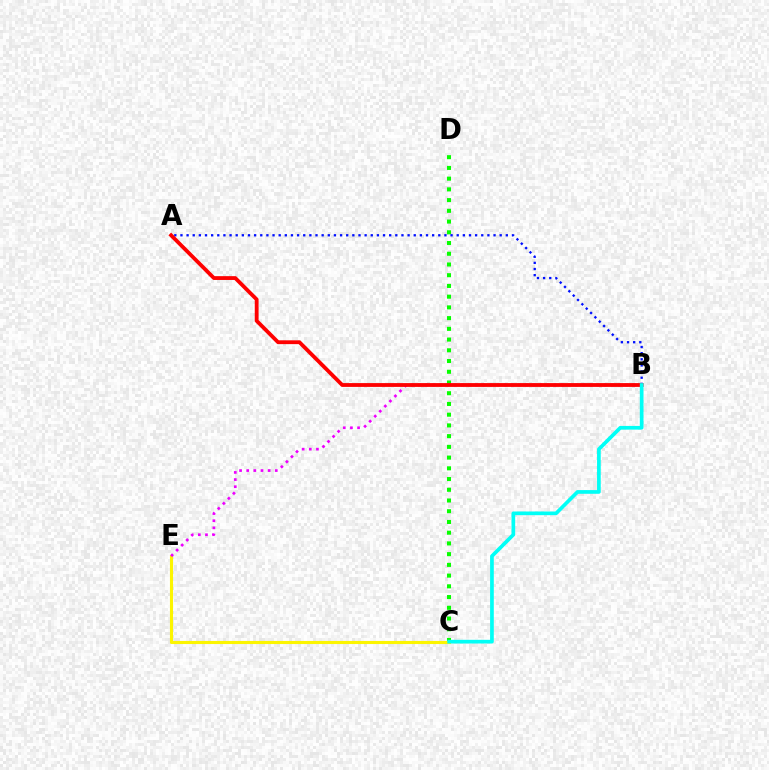{('C', 'D'): [{'color': '#08ff00', 'line_style': 'dotted', 'thickness': 2.91}], ('A', 'B'): [{'color': '#0010ff', 'line_style': 'dotted', 'thickness': 1.67}, {'color': '#ff0000', 'line_style': 'solid', 'thickness': 2.75}], ('C', 'E'): [{'color': '#fcf500', 'line_style': 'solid', 'thickness': 2.23}], ('B', 'E'): [{'color': '#ee00ff', 'line_style': 'dotted', 'thickness': 1.94}], ('B', 'C'): [{'color': '#00fff6', 'line_style': 'solid', 'thickness': 2.66}]}